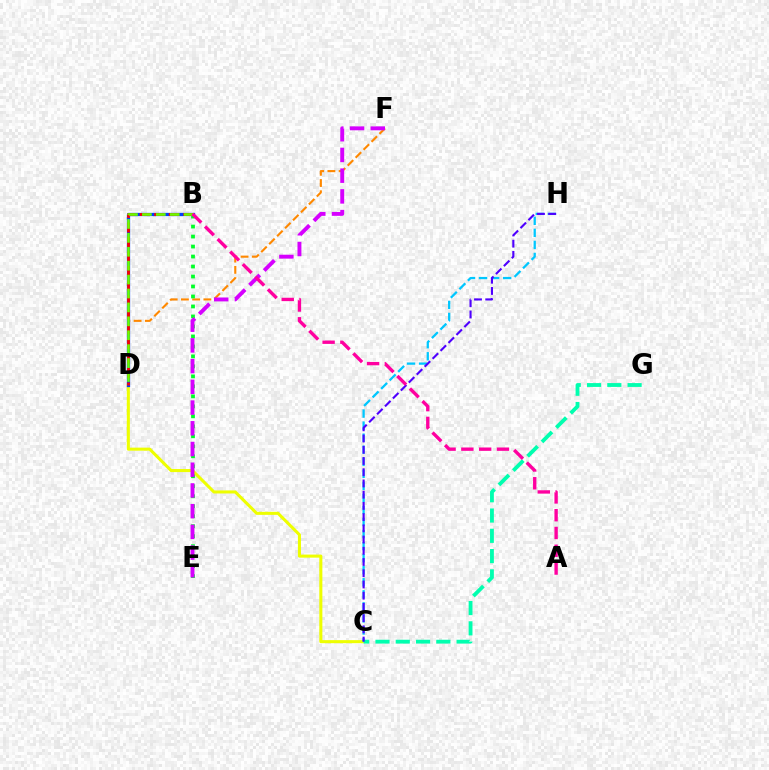{('C', 'D'): [{'color': '#eeff00', 'line_style': 'solid', 'thickness': 2.2}], ('D', 'F'): [{'color': '#ff8800', 'line_style': 'dashed', 'thickness': 1.53}], ('C', 'H'): [{'color': '#00c7ff', 'line_style': 'dashed', 'thickness': 1.64}, {'color': '#4f00ff', 'line_style': 'dashed', 'thickness': 1.52}], ('B', 'D'): [{'color': '#003fff', 'line_style': 'solid', 'thickness': 2.35}, {'color': '#ff0000', 'line_style': 'dashed', 'thickness': 1.98}, {'color': '#66ff00', 'line_style': 'dashed', 'thickness': 1.89}], ('B', 'E'): [{'color': '#00ff27', 'line_style': 'dotted', 'thickness': 2.71}], ('C', 'G'): [{'color': '#00ffaf', 'line_style': 'dashed', 'thickness': 2.75}], ('E', 'F'): [{'color': '#d600ff', 'line_style': 'dashed', 'thickness': 2.81}], ('A', 'B'): [{'color': '#ff00a0', 'line_style': 'dashed', 'thickness': 2.42}]}